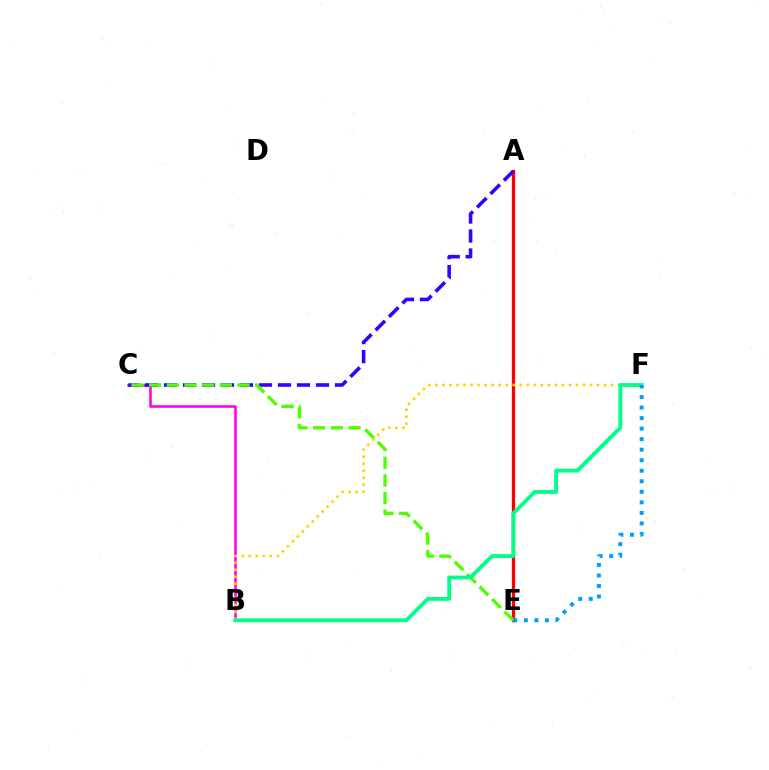{('A', 'E'): [{'color': '#ff0000', 'line_style': 'solid', 'thickness': 2.36}], ('B', 'C'): [{'color': '#ff00ed', 'line_style': 'solid', 'thickness': 1.87}], ('A', 'C'): [{'color': '#3700ff', 'line_style': 'dashed', 'thickness': 2.58}], ('C', 'E'): [{'color': '#4fff00', 'line_style': 'dashed', 'thickness': 2.4}], ('B', 'F'): [{'color': '#ffd500', 'line_style': 'dotted', 'thickness': 1.91}, {'color': '#00ff86', 'line_style': 'solid', 'thickness': 2.76}], ('E', 'F'): [{'color': '#009eff', 'line_style': 'dotted', 'thickness': 2.86}]}